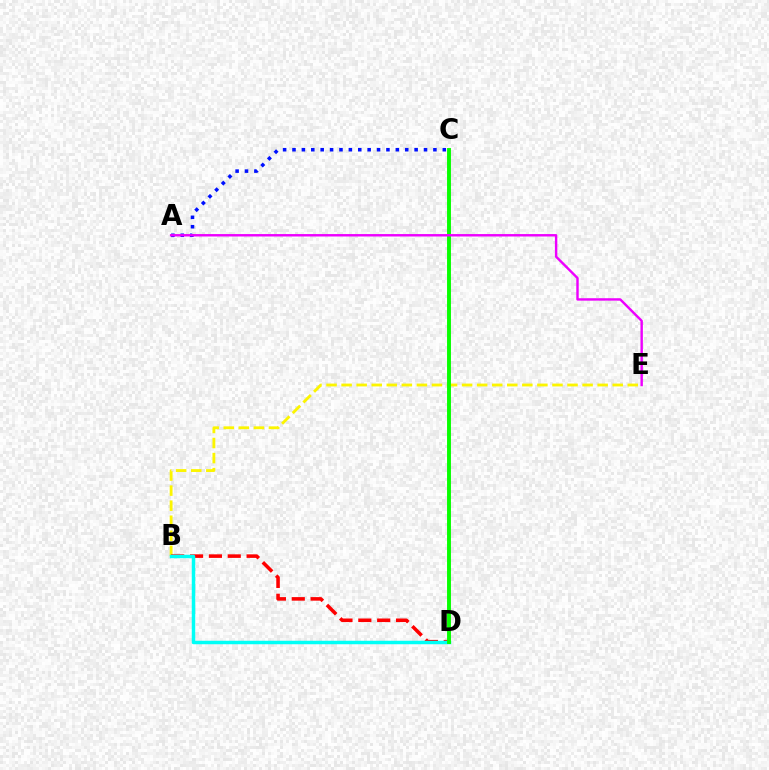{('B', 'E'): [{'color': '#fcf500', 'line_style': 'dashed', 'thickness': 2.05}], ('A', 'C'): [{'color': '#0010ff', 'line_style': 'dotted', 'thickness': 2.55}], ('B', 'D'): [{'color': '#ff0000', 'line_style': 'dashed', 'thickness': 2.56}, {'color': '#00fff6', 'line_style': 'solid', 'thickness': 2.5}], ('C', 'D'): [{'color': '#08ff00', 'line_style': 'solid', 'thickness': 2.81}], ('A', 'E'): [{'color': '#ee00ff', 'line_style': 'solid', 'thickness': 1.74}]}